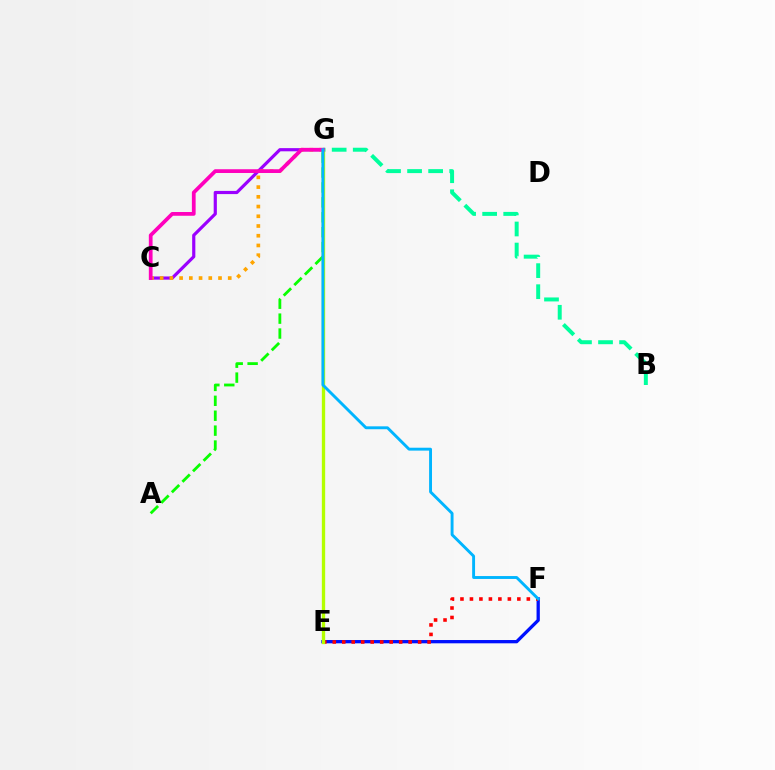{('A', 'G'): [{'color': '#08ff00', 'line_style': 'dashed', 'thickness': 2.03}], ('E', 'F'): [{'color': '#0010ff', 'line_style': 'solid', 'thickness': 2.37}, {'color': '#ff0000', 'line_style': 'dotted', 'thickness': 2.58}], ('B', 'G'): [{'color': '#00ff9d', 'line_style': 'dashed', 'thickness': 2.86}], ('C', 'G'): [{'color': '#9b00ff', 'line_style': 'solid', 'thickness': 2.29}, {'color': '#ffa500', 'line_style': 'dotted', 'thickness': 2.64}, {'color': '#ff00bd', 'line_style': 'solid', 'thickness': 2.7}], ('E', 'G'): [{'color': '#b3ff00', 'line_style': 'solid', 'thickness': 2.39}], ('F', 'G'): [{'color': '#00b5ff', 'line_style': 'solid', 'thickness': 2.09}]}